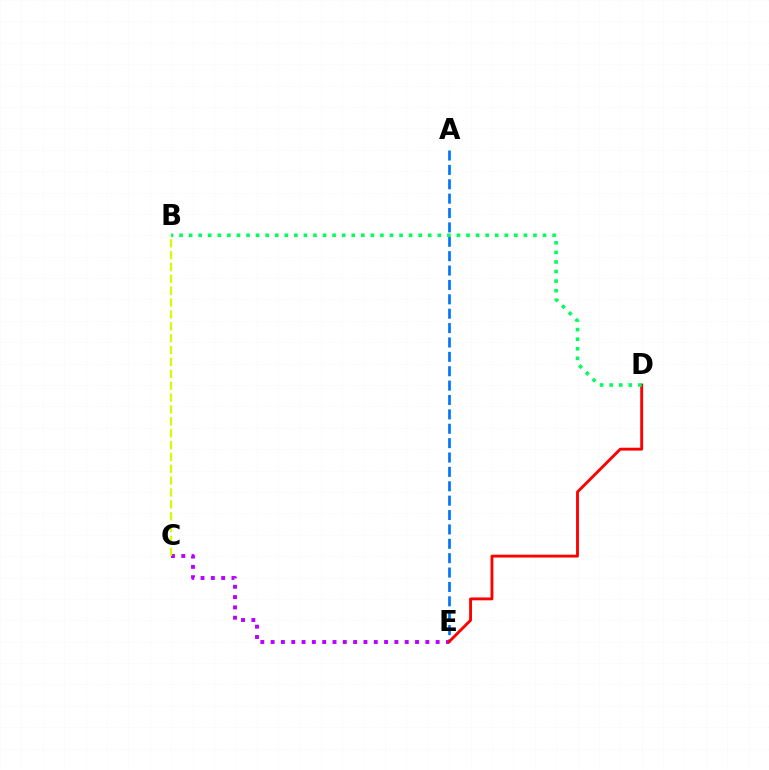{('C', 'E'): [{'color': '#b900ff', 'line_style': 'dotted', 'thickness': 2.8}], ('A', 'E'): [{'color': '#0074ff', 'line_style': 'dashed', 'thickness': 1.95}], ('B', 'C'): [{'color': '#d1ff00', 'line_style': 'dashed', 'thickness': 1.61}], ('D', 'E'): [{'color': '#ff0000', 'line_style': 'solid', 'thickness': 2.06}], ('B', 'D'): [{'color': '#00ff5c', 'line_style': 'dotted', 'thickness': 2.6}]}